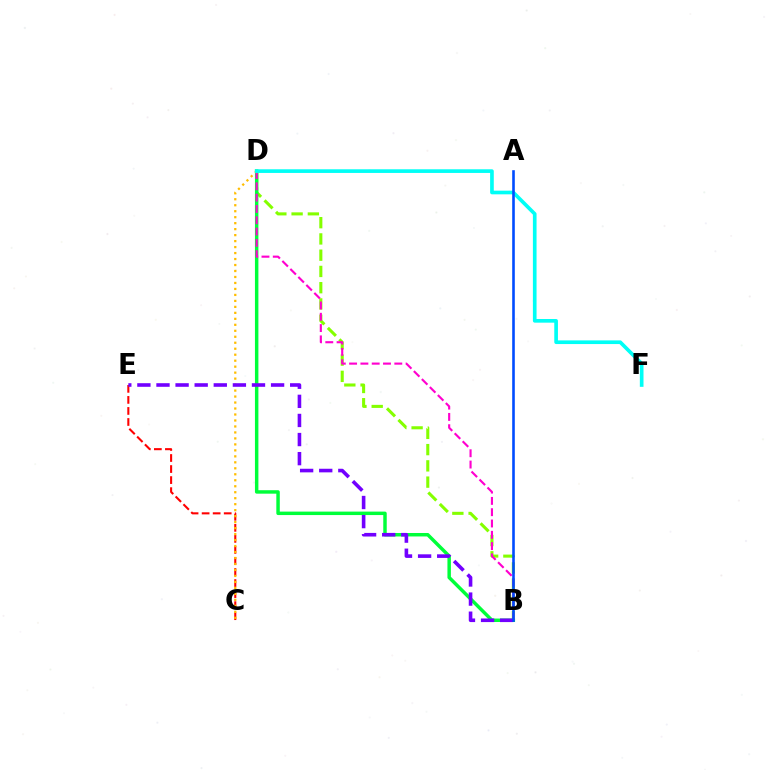{('C', 'E'): [{'color': '#ff0000', 'line_style': 'dashed', 'thickness': 1.5}], ('B', 'D'): [{'color': '#84ff00', 'line_style': 'dashed', 'thickness': 2.21}, {'color': '#00ff39', 'line_style': 'solid', 'thickness': 2.49}, {'color': '#ff00cf', 'line_style': 'dashed', 'thickness': 1.54}], ('C', 'D'): [{'color': '#ffbd00', 'line_style': 'dotted', 'thickness': 1.62}], ('D', 'F'): [{'color': '#00fff6', 'line_style': 'solid', 'thickness': 2.64}], ('B', 'E'): [{'color': '#7200ff', 'line_style': 'dashed', 'thickness': 2.59}], ('A', 'B'): [{'color': '#004bff', 'line_style': 'solid', 'thickness': 1.88}]}